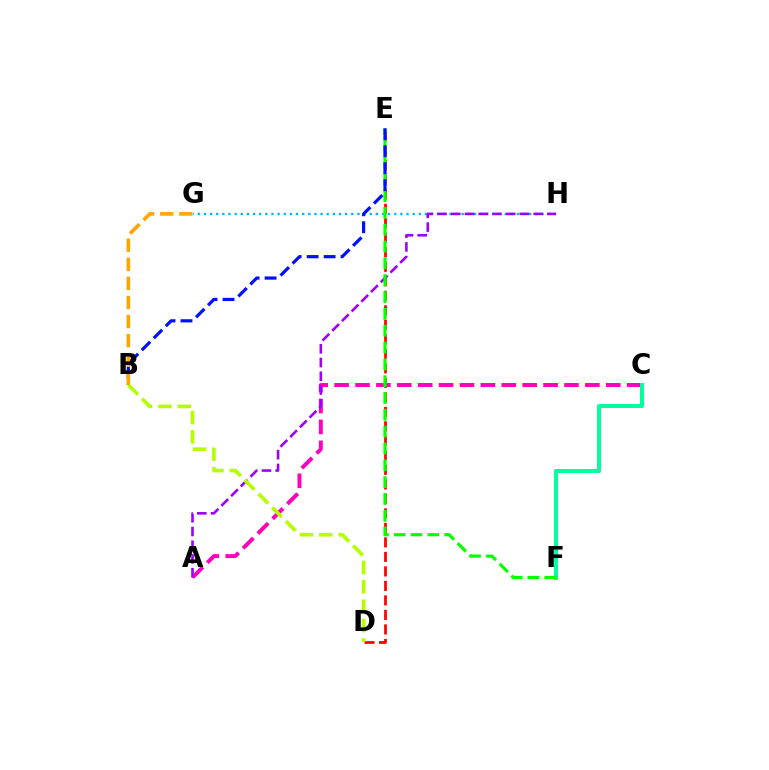{('D', 'E'): [{'color': '#ff0000', 'line_style': 'dashed', 'thickness': 1.97}], ('A', 'C'): [{'color': '#ff00bd', 'line_style': 'dashed', 'thickness': 2.84}], ('G', 'H'): [{'color': '#00b5ff', 'line_style': 'dotted', 'thickness': 1.67}], ('A', 'H'): [{'color': '#9b00ff', 'line_style': 'dashed', 'thickness': 1.87}], ('C', 'F'): [{'color': '#00ff9d', 'line_style': 'solid', 'thickness': 2.88}], ('E', 'F'): [{'color': '#08ff00', 'line_style': 'dashed', 'thickness': 2.29}], ('B', 'E'): [{'color': '#0010ff', 'line_style': 'dashed', 'thickness': 2.31}], ('B', 'D'): [{'color': '#b3ff00', 'line_style': 'dashed', 'thickness': 2.63}], ('B', 'G'): [{'color': '#ffa500', 'line_style': 'dashed', 'thickness': 2.59}]}